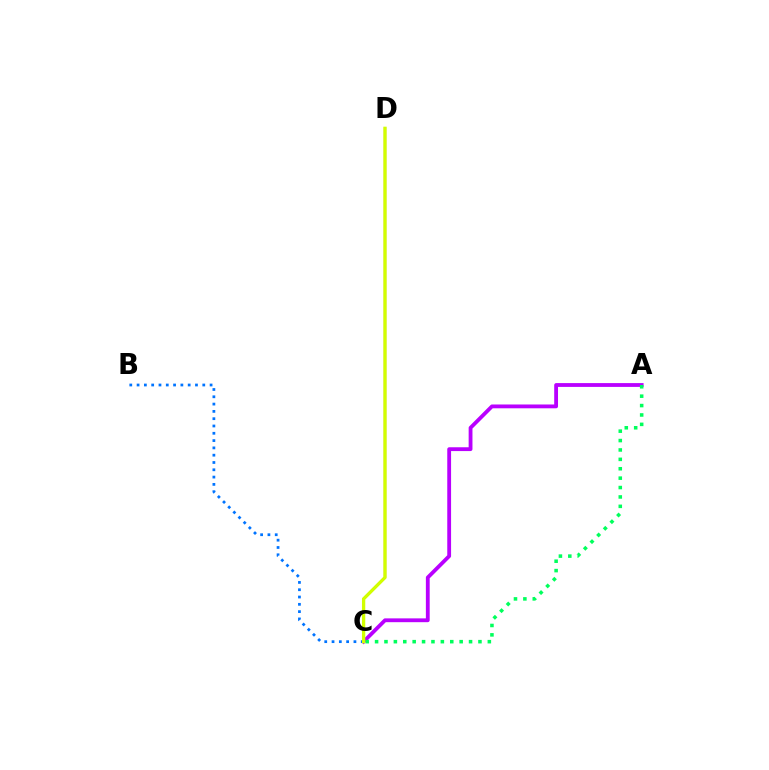{('A', 'C'): [{'color': '#b900ff', 'line_style': 'solid', 'thickness': 2.74}, {'color': '#00ff5c', 'line_style': 'dotted', 'thickness': 2.55}], ('C', 'D'): [{'color': '#ff0000', 'line_style': 'solid', 'thickness': 1.57}, {'color': '#d1ff00', 'line_style': 'solid', 'thickness': 2.38}], ('B', 'C'): [{'color': '#0074ff', 'line_style': 'dotted', 'thickness': 1.98}]}